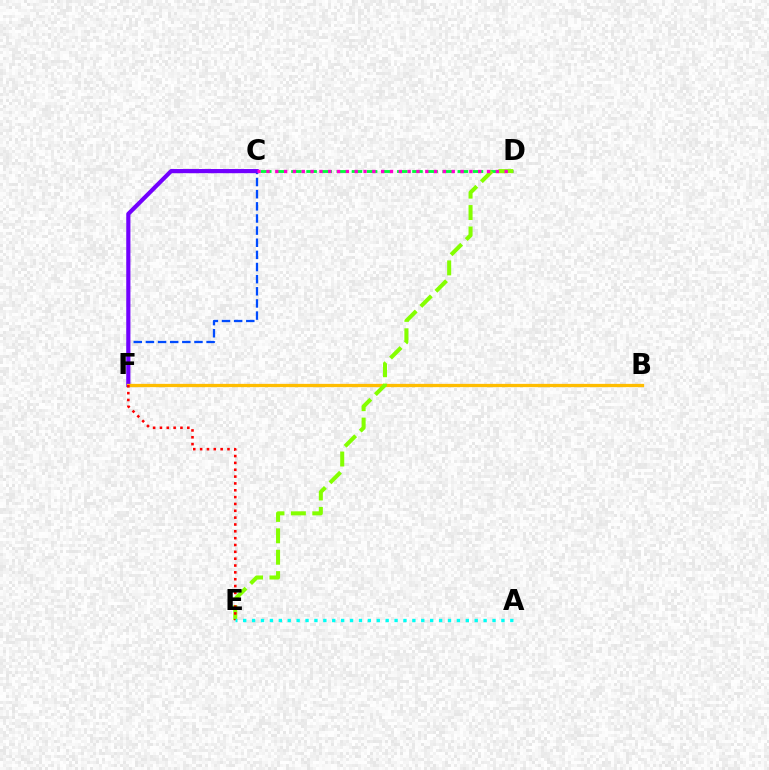{('C', 'D'): [{'color': '#00ff39', 'line_style': 'dashed', 'thickness': 2.05}, {'color': '#ff00cf', 'line_style': 'dotted', 'thickness': 2.4}], ('C', 'F'): [{'color': '#004bff', 'line_style': 'dashed', 'thickness': 1.65}, {'color': '#7200ff', 'line_style': 'solid', 'thickness': 3.0}], ('B', 'F'): [{'color': '#ffbd00', 'line_style': 'solid', 'thickness': 2.35}], ('D', 'E'): [{'color': '#84ff00', 'line_style': 'dashed', 'thickness': 2.91}], ('E', 'F'): [{'color': '#ff0000', 'line_style': 'dotted', 'thickness': 1.86}], ('A', 'E'): [{'color': '#00fff6', 'line_style': 'dotted', 'thickness': 2.42}]}